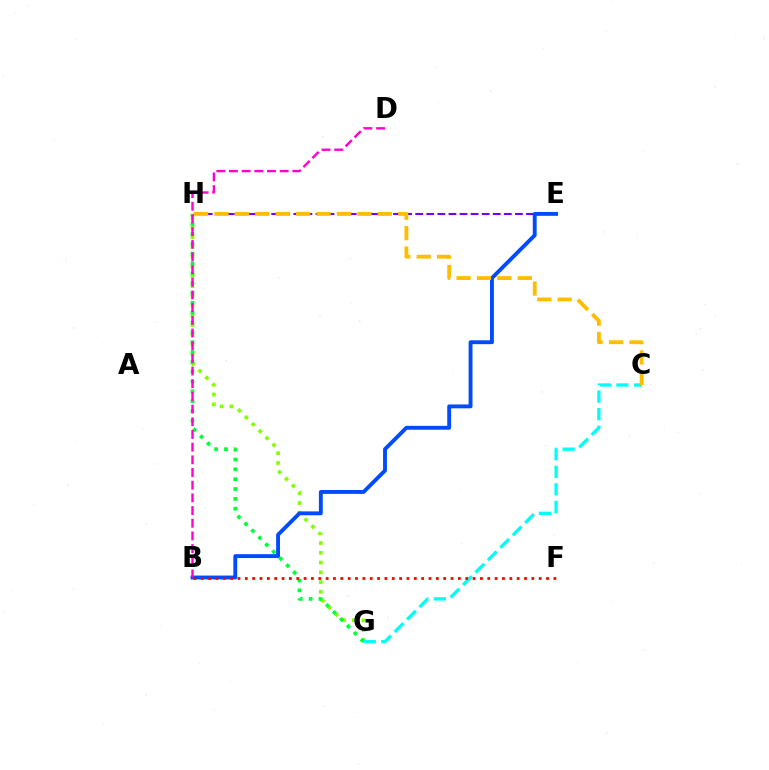{('G', 'H'): [{'color': '#84ff00', 'line_style': 'dotted', 'thickness': 2.66}, {'color': '#00ff39', 'line_style': 'dotted', 'thickness': 2.67}], ('E', 'H'): [{'color': '#7200ff', 'line_style': 'dashed', 'thickness': 1.51}], ('C', 'G'): [{'color': '#00fff6', 'line_style': 'dashed', 'thickness': 2.39}], ('B', 'E'): [{'color': '#004bff', 'line_style': 'solid', 'thickness': 2.79}], ('B', 'F'): [{'color': '#ff0000', 'line_style': 'dotted', 'thickness': 2.0}], ('C', 'H'): [{'color': '#ffbd00', 'line_style': 'dashed', 'thickness': 2.77}], ('B', 'D'): [{'color': '#ff00cf', 'line_style': 'dashed', 'thickness': 1.72}]}